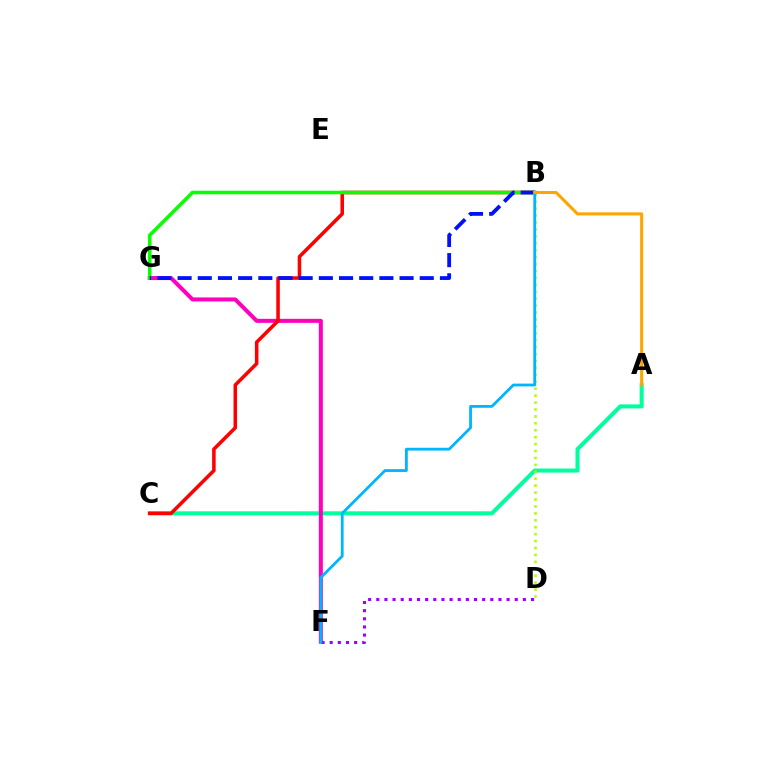{('A', 'C'): [{'color': '#00ff9d', 'line_style': 'solid', 'thickness': 2.9}], ('F', 'G'): [{'color': '#ff00bd', 'line_style': 'solid', 'thickness': 2.89}], ('D', 'F'): [{'color': '#9b00ff', 'line_style': 'dotted', 'thickness': 2.21}], ('B', 'D'): [{'color': '#b3ff00', 'line_style': 'dotted', 'thickness': 1.88}], ('B', 'C'): [{'color': '#ff0000', 'line_style': 'solid', 'thickness': 2.54}], ('B', 'G'): [{'color': '#08ff00', 'line_style': 'solid', 'thickness': 2.55}, {'color': '#0010ff', 'line_style': 'dashed', 'thickness': 2.74}], ('B', 'F'): [{'color': '#00b5ff', 'line_style': 'solid', 'thickness': 2.01}], ('A', 'B'): [{'color': '#ffa500', 'line_style': 'solid', 'thickness': 2.21}]}